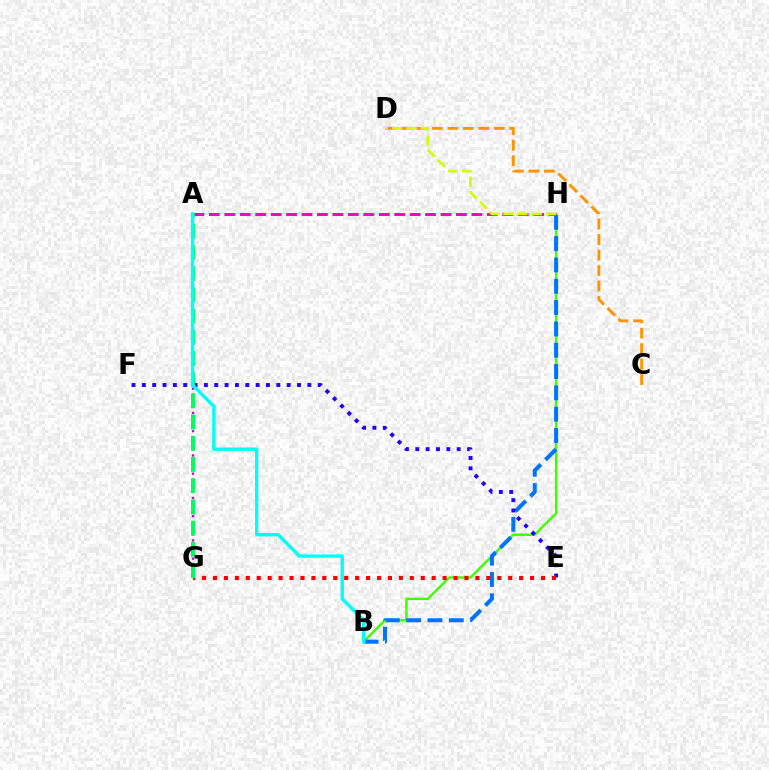{('B', 'H'): [{'color': '#3dff00', 'line_style': 'solid', 'thickness': 1.71}, {'color': '#0074ff', 'line_style': 'dashed', 'thickness': 2.9}], ('C', 'D'): [{'color': '#ff9400', 'line_style': 'dashed', 'thickness': 2.1}], ('A', 'G'): [{'color': '#b900ff', 'line_style': 'dotted', 'thickness': 1.65}, {'color': '#00ff5c', 'line_style': 'dashed', 'thickness': 2.88}], ('E', 'F'): [{'color': '#2500ff', 'line_style': 'dotted', 'thickness': 2.81}], ('A', 'H'): [{'color': '#ff00ac', 'line_style': 'dashed', 'thickness': 2.1}], ('E', 'G'): [{'color': '#ff0000', 'line_style': 'dotted', 'thickness': 2.97}], ('D', 'H'): [{'color': '#d1ff00', 'line_style': 'dashed', 'thickness': 1.94}], ('A', 'B'): [{'color': '#00fff6', 'line_style': 'solid', 'thickness': 2.4}]}